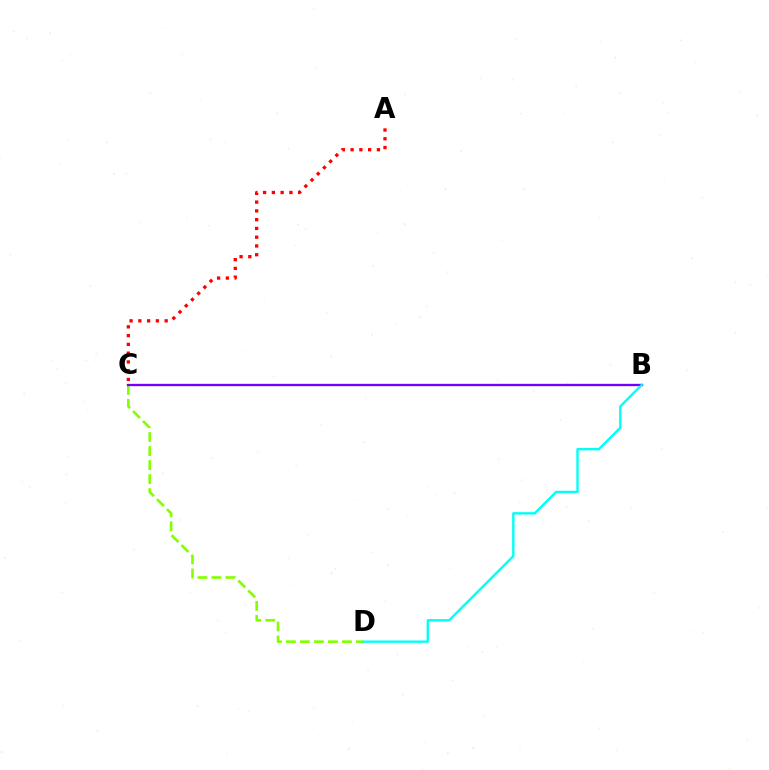{('C', 'D'): [{'color': '#84ff00', 'line_style': 'dashed', 'thickness': 1.9}], ('B', 'C'): [{'color': '#7200ff', 'line_style': 'solid', 'thickness': 1.68}], ('B', 'D'): [{'color': '#00fff6', 'line_style': 'solid', 'thickness': 1.7}], ('A', 'C'): [{'color': '#ff0000', 'line_style': 'dotted', 'thickness': 2.38}]}